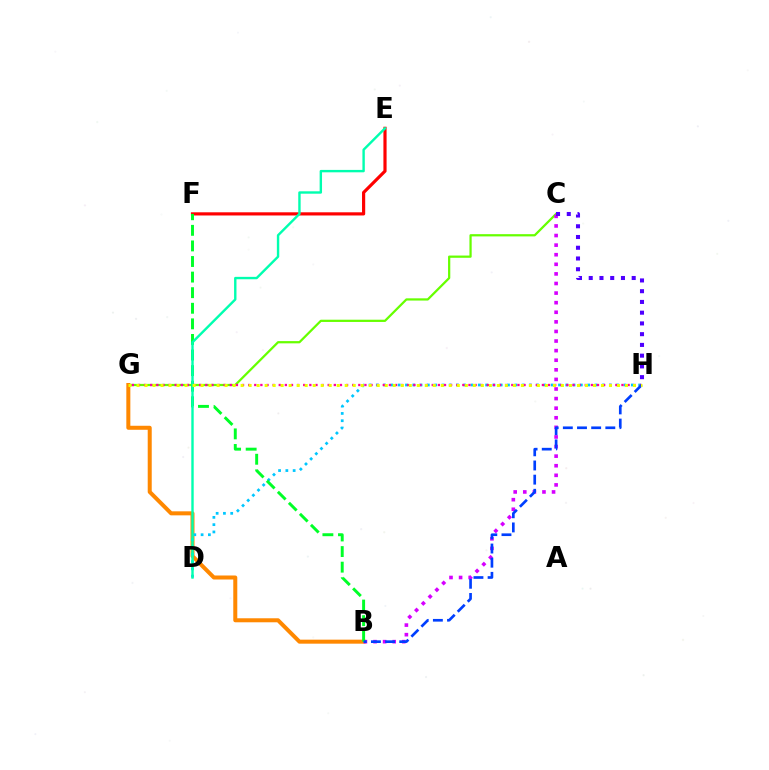{('C', 'G'): [{'color': '#66ff00', 'line_style': 'solid', 'thickness': 1.61}], ('E', 'F'): [{'color': '#ff0000', 'line_style': 'solid', 'thickness': 2.28}], ('B', 'G'): [{'color': '#ff8800', 'line_style': 'solid', 'thickness': 2.89}], ('B', 'C'): [{'color': '#d600ff', 'line_style': 'dotted', 'thickness': 2.61}], ('C', 'H'): [{'color': '#4f00ff', 'line_style': 'dotted', 'thickness': 2.92}], ('D', 'H'): [{'color': '#00c7ff', 'line_style': 'dotted', 'thickness': 1.98}], ('B', 'F'): [{'color': '#00ff27', 'line_style': 'dashed', 'thickness': 2.12}], ('G', 'H'): [{'color': '#ff00a0', 'line_style': 'dotted', 'thickness': 1.66}, {'color': '#eeff00', 'line_style': 'dotted', 'thickness': 2.18}], ('B', 'H'): [{'color': '#003fff', 'line_style': 'dashed', 'thickness': 1.92}], ('D', 'E'): [{'color': '#00ffaf', 'line_style': 'solid', 'thickness': 1.73}]}